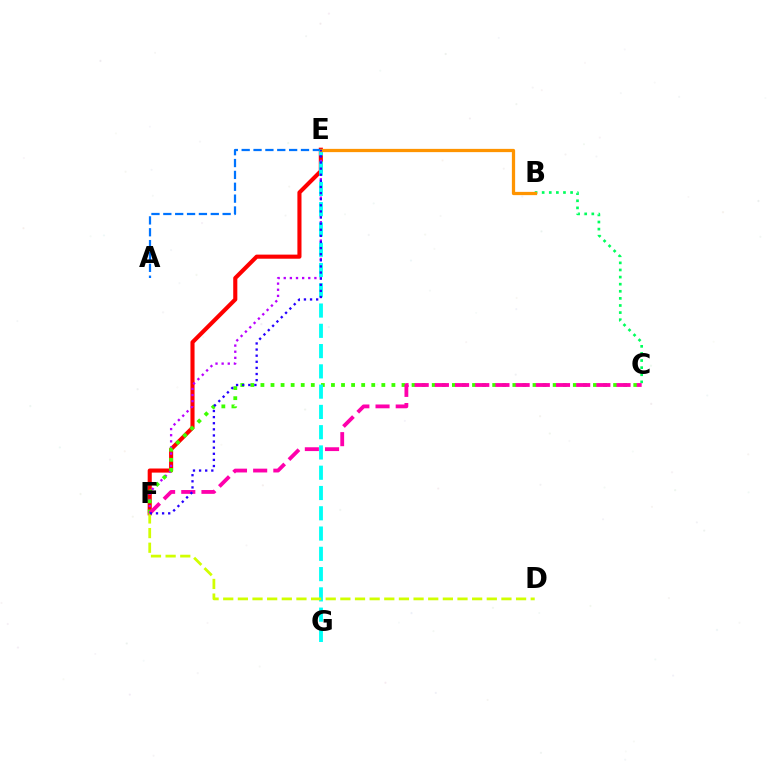{('E', 'F'): [{'color': '#ff0000', 'line_style': 'solid', 'thickness': 2.95}, {'color': '#b900ff', 'line_style': 'dotted', 'thickness': 1.67}, {'color': '#2500ff', 'line_style': 'dotted', 'thickness': 1.66}], ('B', 'C'): [{'color': '#00ff5c', 'line_style': 'dotted', 'thickness': 1.93}], ('A', 'E'): [{'color': '#0074ff', 'line_style': 'dashed', 'thickness': 1.61}], ('C', 'F'): [{'color': '#3dff00', 'line_style': 'dotted', 'thickness': 2.74}, {'color': '#ff00ac', 'line_style': 'dashed', 'thickness': 2.74}], ('E', 'G'): [{'color': '#00fff6', 'line_style': 'dashed', 'thickness': 2.75}], ('B', 'E'): [{'color': '#ff9400', 'line_style': 'solid', 'thickness': 2.35}], ('D', 'F'): [{'color': '#d1ff00', 'line_style': 'dashed', 'thickness': 1.99}]}